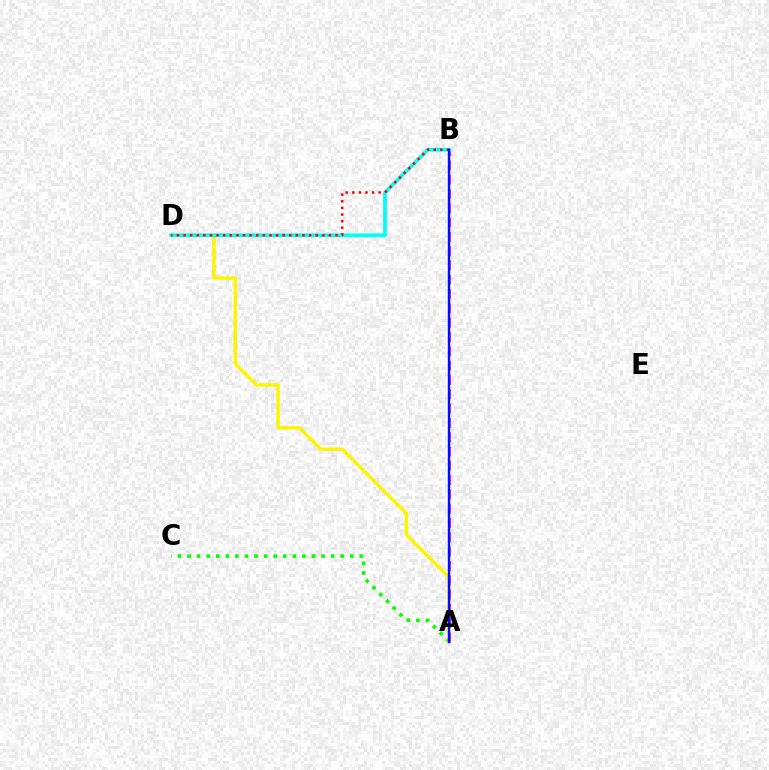{('A', 'C'): [{'color': '#08ff00', 'line_style': 'dotted', 'thickness': 2.6}], ('A', 'D'): [{'color': '#fcf500', 'line_style': 'solid', 'thickness': 2.46}], ('A', 'B'): [{'color': '#ee00ff', 'line_style': 'dashed', 'thickness': 1.94}, {'color': '#0010ff', 'line_style': 'solid', 'thickness': 1.72}], ('B', 'D'): [{'color': '#00fff6', 'line_style': 'solid', 'thickness': 2.69}, {'color': '#ff0000', 'line_style': 'dotted', 'thickness': 1.8}]}